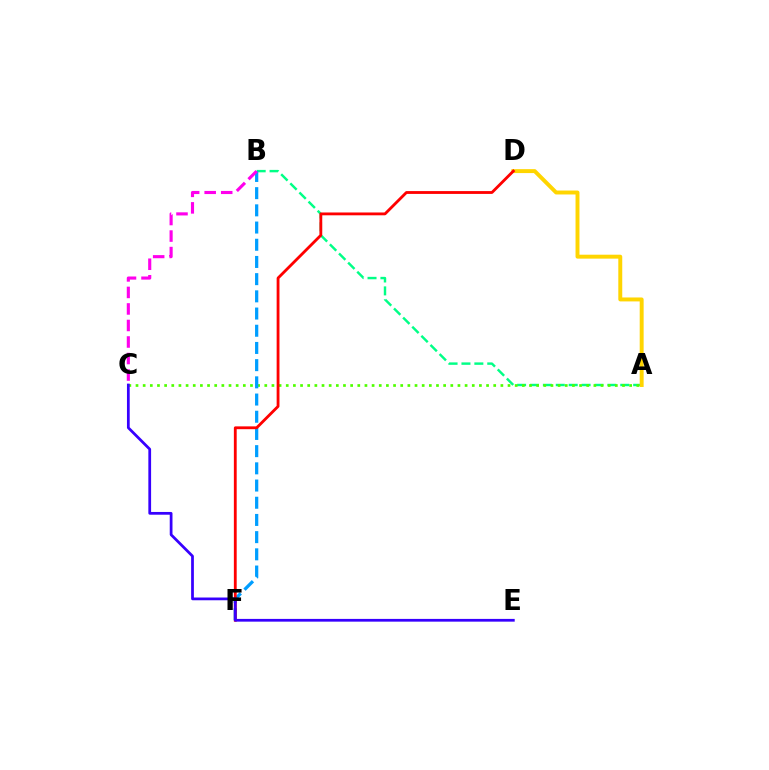{('A', 'B'): [{'color': '#00ff86', 'line_style': 'dashed', 'thickness': 1.75}], ('A', 'C'): [{'color': '#4fff00', 'line_style': 'dotted', 'thickness': 1.94}], ('B', 'F'): [{'color': '#009eff', 'line_style': 'dashed', 'thickness': 2.34}], ('A', 'D'): [{'color': '#ffd500', 'line_style': 'solid', 'thickness': 2.83}], ('D', 'F'): [{'color': '#ff0000', 'line_style': 'solid', 'thickness': 2.03}], ('B', 'C'): [{'color': '#ff00ed', 'line_style': 'dashed', 'thickness': 2.24}], ('C', 'E'): [{'color': '#3700ff', 'line_style': 'solid', 'thickness': 1.98}]}